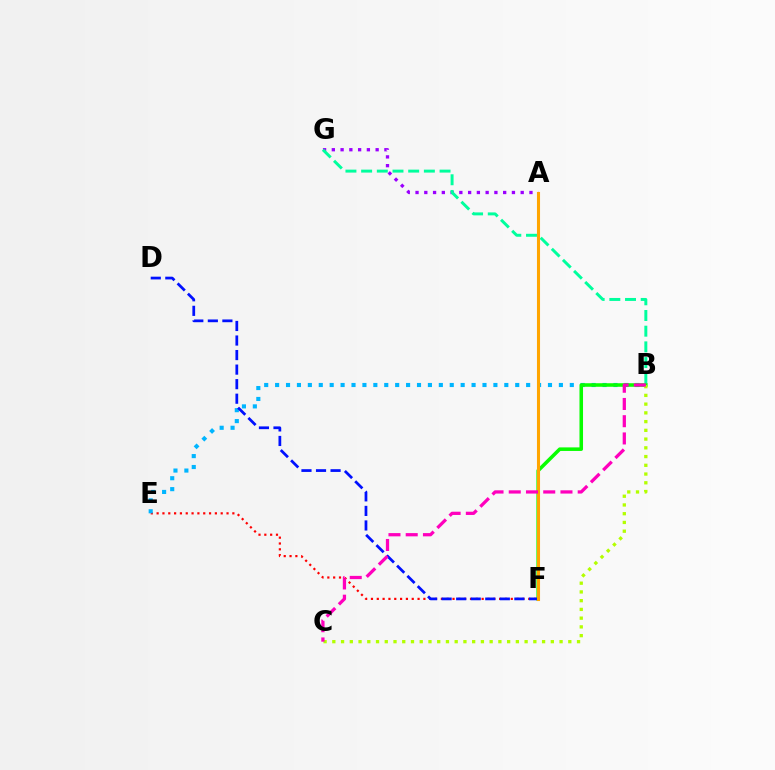{('A', 'G'): [{'color': '#9b00ff', 'line_style': 'dotted', 'thickness': 2.38}], ('B', 'G'): [{'color': '#00ff9d', 'line_style': 'dashed', 'thickness': 2.13}], ('E', 'F'): [{'color': '#ff0000', 'line_style': 'dotted', 'thickness': 1.58}], ('B', 'E'): [{'color': '#00b5ff', 'line_style': 'dotted', 'thickness': 2.97}], ('B', 'F'): [{'color': '#08ff00', 'line_style': 'solid', 'thickness': 2.56}], ('B', 'C'): [{'color': '#b3ff00', 'line_style': 'dotted', 'thickness': 2.37}, {'color': '#ff00bd', 'line_style': 'dashed', 'thickness': 2.34}], ('D', 'F'): [{'color': '#0010ff', 'line_style': 'dashed', 'thickness': 1.98}], ('A', 'F'): [{'color': '#ffa500', 'line_style': 'solid', 'thickness': 2.21}]}